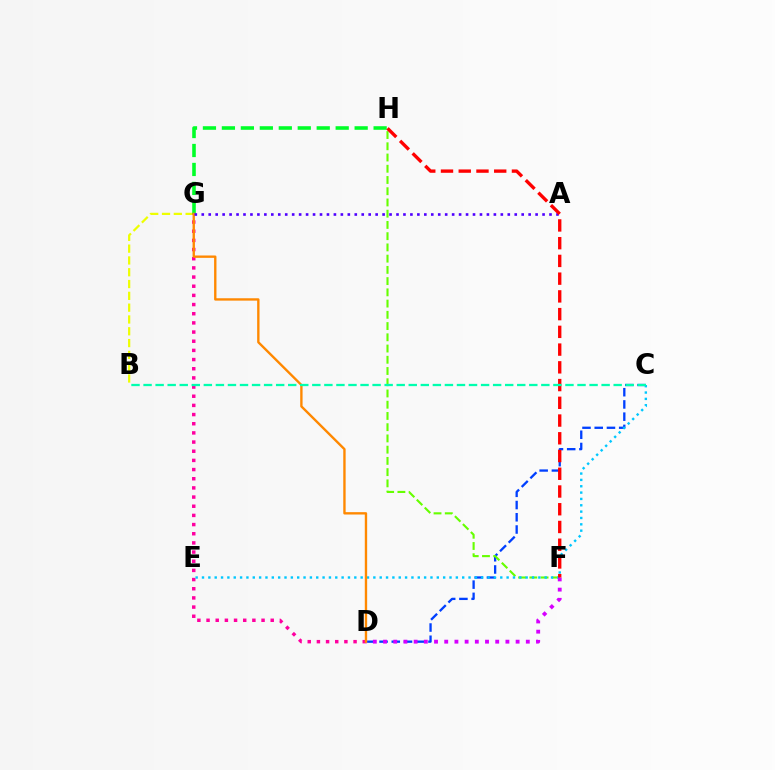{('B', 'G'): [{'color': '#eeff00', 'line_style': 'dashed', 'thickness': 1.6}], ('D', 'G'): [{'color': '#ff00a0', 'line_style': 'dotted', 'thickness': 2.49}, {'color': '#ff8800', 'line_style': 'solid', 'thickness': 1.7}], ('C', 'D'): [{'color': '#003fff', 'line_style': 'dashed', 'thickness': 1.66}], ('F', 'H'): [{'color': '#66ff00', 'line_style': 'dashed', 'thickness': 1.53}, {'color': '#ff0000', 'line_style': 'dashed', 'thickness': 2.41}], ('G', 'H'): [{'color': '#00ff27', 'line_style': 'dashed', 'thickness': 2.58}], ('C', 'E'): [{'color': '#00c7ff', 'line_style': 'dotted', 'thickness': 1.72}], ('D', 'F'): [{'color': '#d600ff', 'line_style': 'dotted', 'thickness': 2.77}], ('A', 'G'): [{'color': '#4f00ff', 'line_style': 'dotted', 'thickness': 1.89}], ('B', 'C'): [{'color': '#00ffaf', 'line_style': 'dashed', 'thickness': 1.64}]}